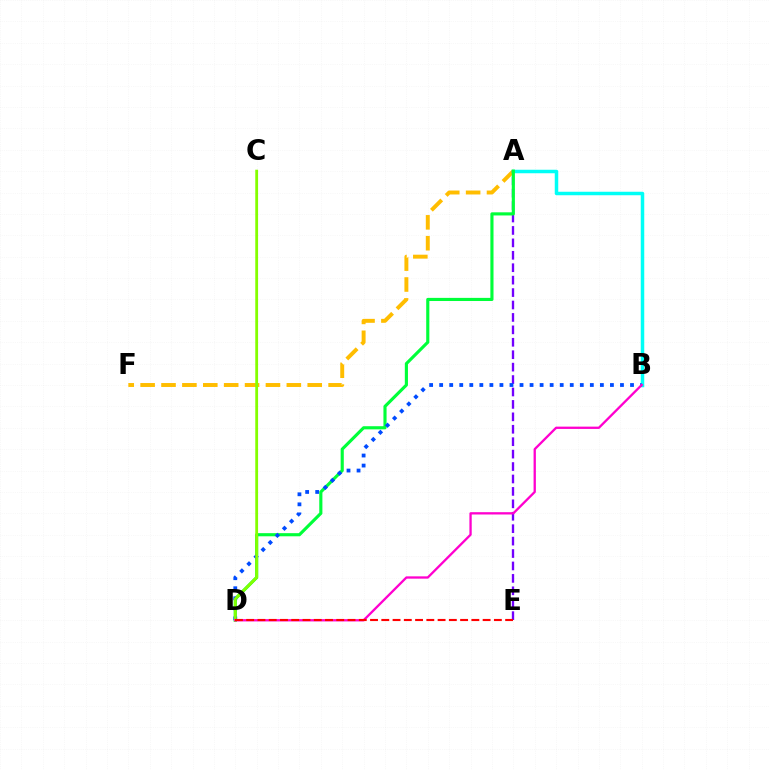{('A', 'F'): [{'color': '#ffbd00', 'line_style': 'dashed', 'thickness': 2.84}], ('A', 'B'): [{'color': '#00fff6', 'line_style': 'solid', 'thickness': 2.51}], ('A', 'E'): [{'color': '#7200ff', 'line_style': 'dashed', 'thickness': 1.69}], ('A', 'D'): [{'color': '#00ff39', 'line_style': 'solid', 'thickness': 2.26}], ('B', 'D'): [{'color': '#004bff', 'line_style': 'dotted', 'thickness': 2.73}, {'color': '#ff00cf', 'line_style': 'solid', 'thickness': 1.66}], ('C', 'D'): [{'color': '#84ff00', 'line_style': 'solid', 'thickness': 2.03}], ('D', 'E'): [{'color': '#ff0000', 'line_style': 'dashed', 'thickness': 1.53}]}